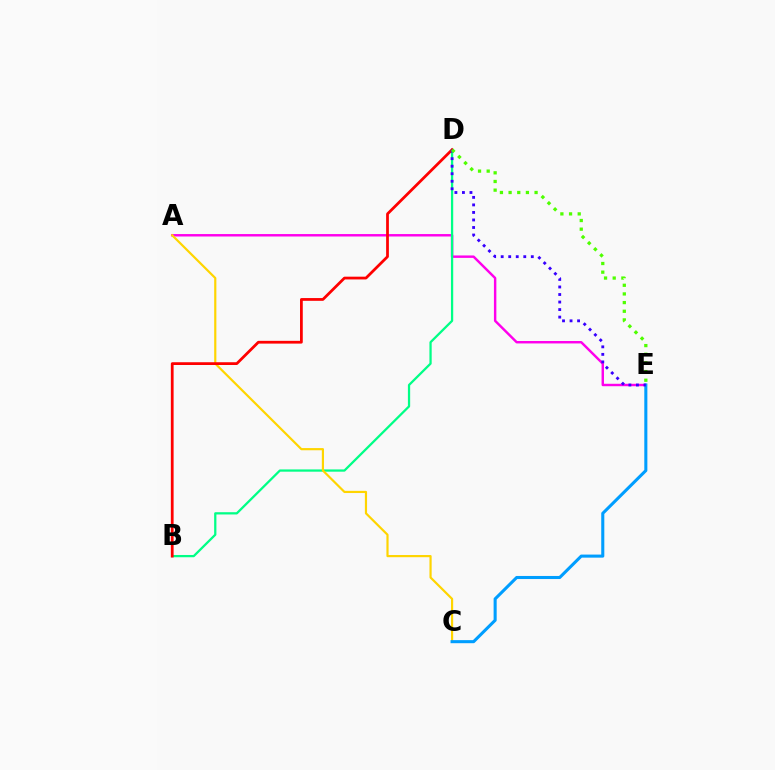{('A', 'E'): [{'color': '#ff00ed', 'line_style': 'solid', 'thickness': 1.75}], ('B', 'D'): [{'color': '#00ff86', 'line_style': 'solid', 'thickness': 1.63}, {'color': '#ff0000', 'line_style': 'solid', 'thickness': 1.99}], ('A', 'C'): [{'color': '#ffd500', 'line_style': 'solid', 'thickness': 1.57}], ('C', 'E'): [{'color': '#009eff', 'line_style': 'solid', 'thickness': 2.21}], ('D', 'E'): [{'color': '#3700ff', 'line_style': 'dotted', 'thickness': 2.05}, {'color': '#4fff00', 'line_style': 'dotted', 'thickness': 2.35}]}